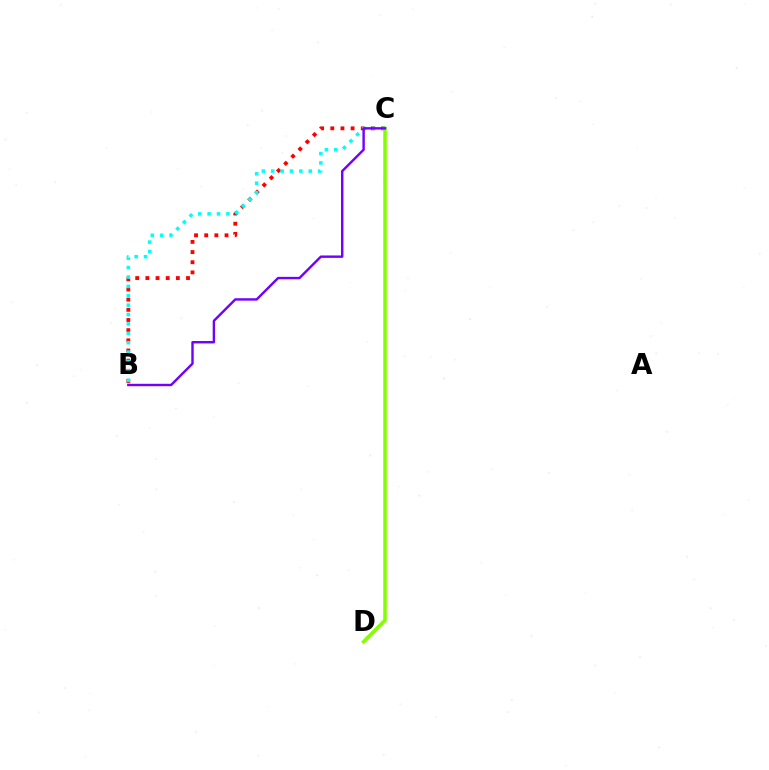{('B', 'C'): [{'color': '#ff0000', 'line_style': 'dotted', 'thickness': 2.76}, {'color': '#00fff6', 'line_style': 'dotted', 'thickness': 2.55}, {'color': '#7200ff', 'line_style': 'solid', 'thickness': 1.74}], ('C', 'D'): [{'color': '#84ff00', 'line_style': 'solid', 'thickness': 2.55}]}